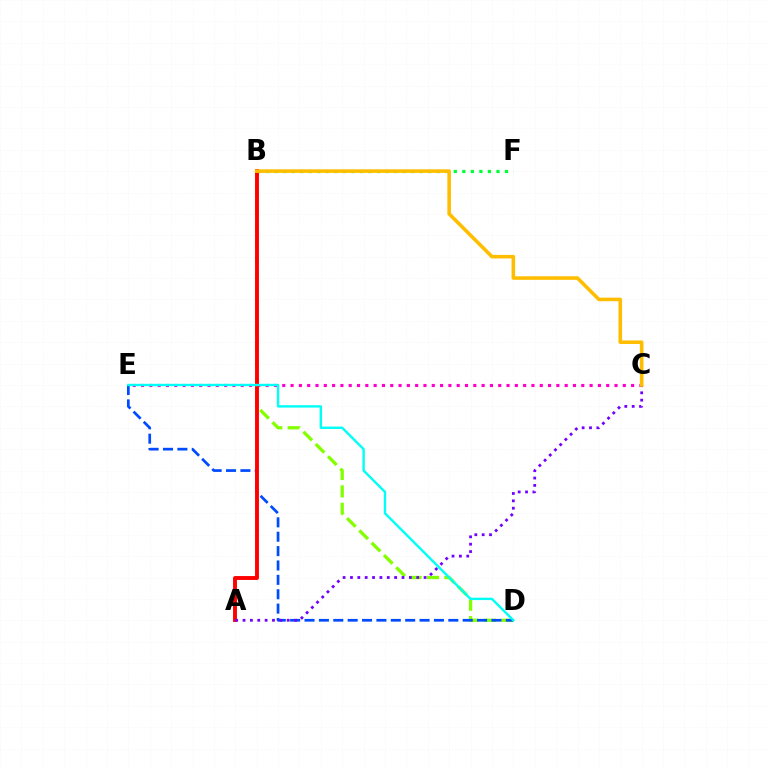{('B', 'F'): [{'color': '#00ff39', 'line_style': 'dotted', 'thickness': 2.32}], ('B', 'D'): [{'color': '#84ff00', 'line_style': 'dashed', 'thickness': 2.37}], ('D', 'E'): [{'color': '#004bff', 'line_style': 'dashed', 'thickness': 1.95}, {'color': '#00fff6', 'line_style': 'solid', 'thickness': 1.73}], ('C', 'E'): [{'color': '#ff00cf', 'line_style': 'dotted', 'thickness': 2.26}], ('A', 'B'): [{'color': '#ff0000', 'line_style': 'solid', 'thickness': 2.8}], ('A', 'C'): [{'color': '#7200ff', 'line_style': 'dotted', 'thickness': 2.0}], ('B', 'C'): [{'color': '#ffbd00', 'line_style': 'solid', 'thickness': 2.58}]}